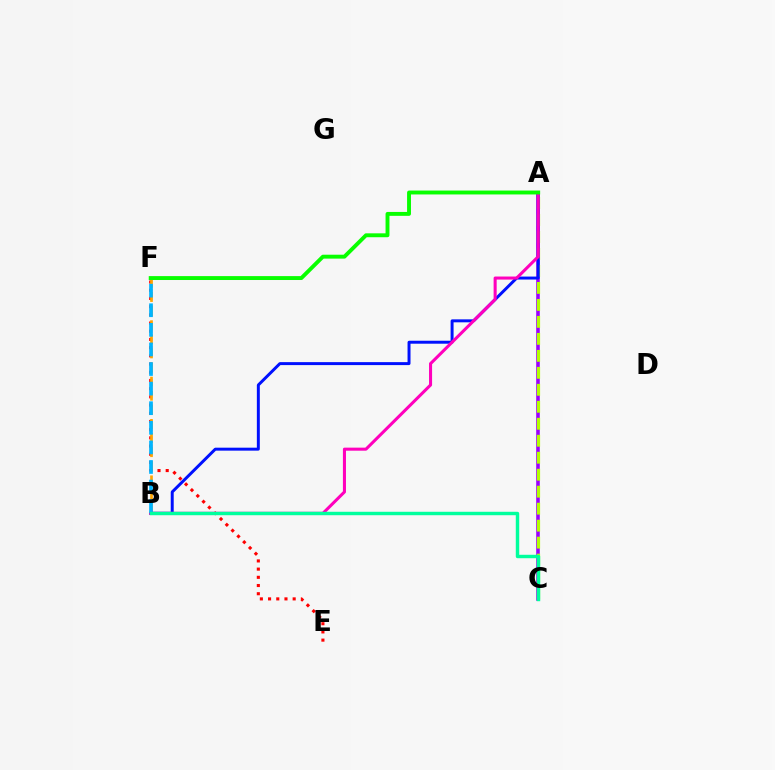{('A', 'C'): [{'color': '#9b00ff', 'line_style': 'solid', 'thickness': 2.57}, {'color': '#b3ff00', 'line_style': 'dashed', 'thickness': 2.31}], ('E', 'F'): [{'color': '#ff0000', 'line_style': 'dotted', 'thickness': 2.23}], ('B', 'F'): [{'color': '#ffa500', 'line_style': 'dashed', 'thickness': 1.92}, {'color': '#00b5ff', 'line_style': 'dashed', 'thickness': 2.66}], ('A', 'B'): [{'color': '#0010ff', 'line_style': 'solid', 'thickness': 2.14}, {'color': '#ff00bd', 'line_style': 'solid', 'thickness': 2.2}], ('B', 'C'): [{'color': '#00ff9d', 'line_style': 'solid', 'thickness': 2.47}], ('A', 'F'): [{'color': '#08ff00', 'line_style': 'solid', 'thickness': 2.81}]}